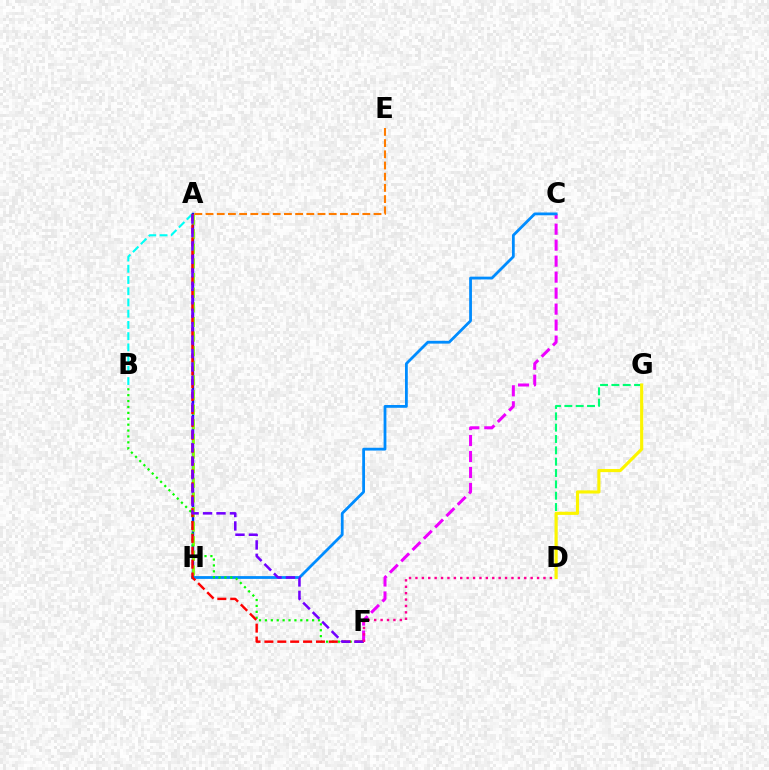{('C', 'F'): [{'color': '#ee00ff', 'line_style': 'dashed', 'thickness': 2.17}], ('A', 'H'): [{'color': '#0010ff', 'line_style': 'solid', 'thickness': 1.75}, {'color': '#84ff00', 'line_style': 'dashed', 'thickness': 1.99}], ('D', 'G'): [{'color': '#00ff74', 'line_style': 'dashed', 'thickness': 1.54}, {'color': '#fcf500', 'line_style': 'solid', 'thickness': 2.26}], ('C', 'H'): [{'color': '#008cff', 'line_style': 'solid', 'thickness': 2.01}], ('A', 'B'): [{'color': '#00fff6', 'line_style': 'dashed', 'thickness': 1.53}], ('B', 'F'): [{'color': '#08ff00', 'line_style': 'dotted', 'thickness': 1.6}], ('A', 'F'): [{'color': '#ff0000', 'line_style': 'dashed', 'thickness': 1.75}, {'color': '#7200ff', 'line_style': 'dashed', 'thickness': 1.83}], ('A', 'E'): [{'color': '#ff7c00', 'line_style': 'dashed', 'thickness': 1.52}], ('D', 'F'): [{'color': '#ff0094', 'line_style': 'dotted', 'thickness': 1.74}]}